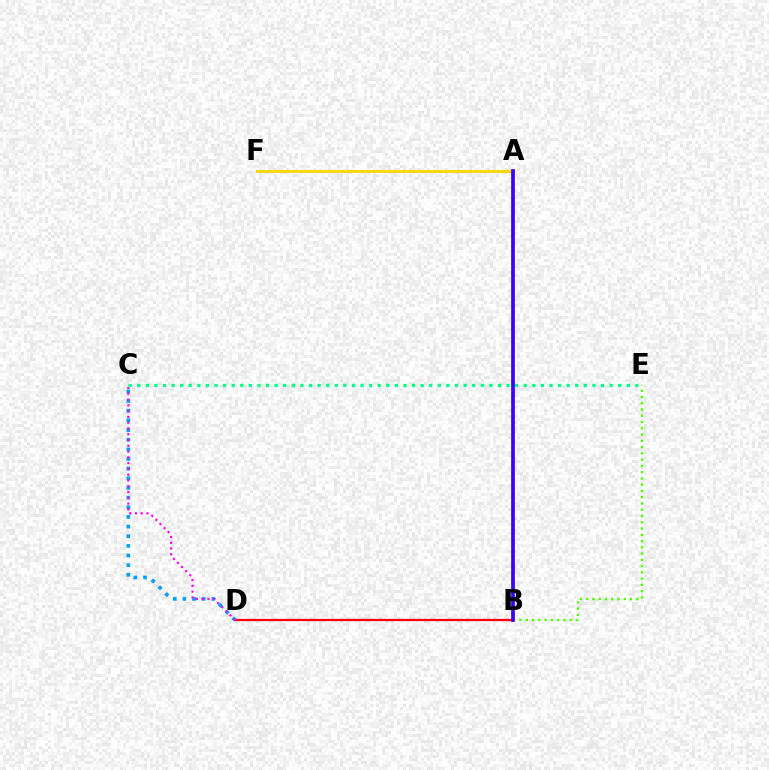{('B', 'D'): [{'color': '#ff0000', 'line_style': 'solid', 'thickness': 1.63}], ('A', 'F'): [{'color': '#ffd500', 'line_style': 'solid', 'thickness': 2.06}], ('B', 'E'): [{'color': '#4fff00', 'line_style': 'dotted', 'thickness': 1.7}], ('C', 'D'): [{'color': '#009eff', 'line_style': 'dotted', 'thickness': 2.62}, {'color': '#ff00ed', 'line_style': 'dotted', 'thickness': 1.57}], ('A', 'B'): [{'color': '#3700ff', 'line_style': 'solid', 'thickness': 2.65}], ('C', 'E'): [{'color': '#00ff86', 'line_style': 'dotted', 'thickness': 2.33}]}